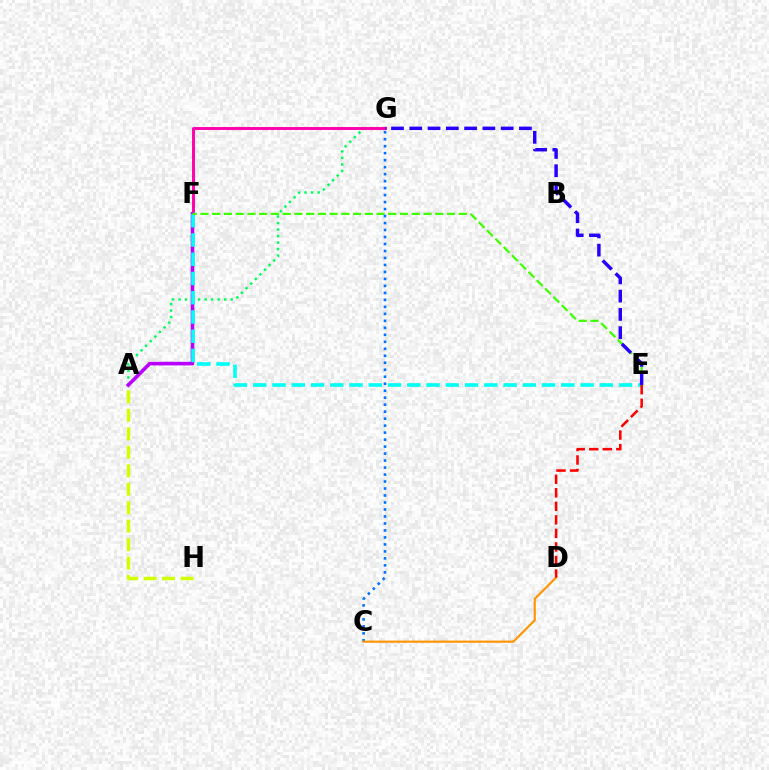{('A', 'G'): [{'color': '#00ff5c', 'line_style': 'dotted', 'thickness': 1.77}], ('F', 'G'): [{'color': '#ff00ac', 'line_style': 'solid', 'thickness': 2.12}], ('A', 'F'): [{'color': '#b900ff', 'line_style': 'solid', 'thickness': 2.6}], ('E', 'F'): [{'color': '#00fff6', 'line_style': 'dashed', 'thickness': 2.62}, {'color': '#3dff00', 'line_style': 'dashed', 'thickness': 1.59}], ('C', 'G'): [{'color': '#0074ff', 'line_style': 'dotted', 'thickness': 1.9}], ('C', 'D'): [{'color': '#ff9400', 'line_style': 'solid', 'thickness': 1.54}], ('D', 'E'): [{'color': '#ff0000', 'line_style': 'dashed', 'thickness': 1.84}], ('A', 'H'): [{'color': '#d1ff00', 'line_style': 'dashed', 'thickness': 2.51}], ('E', 'G'): [{'color': '#2500ff', 'line_style': 'dashed', 'thickness': 2.48}]}